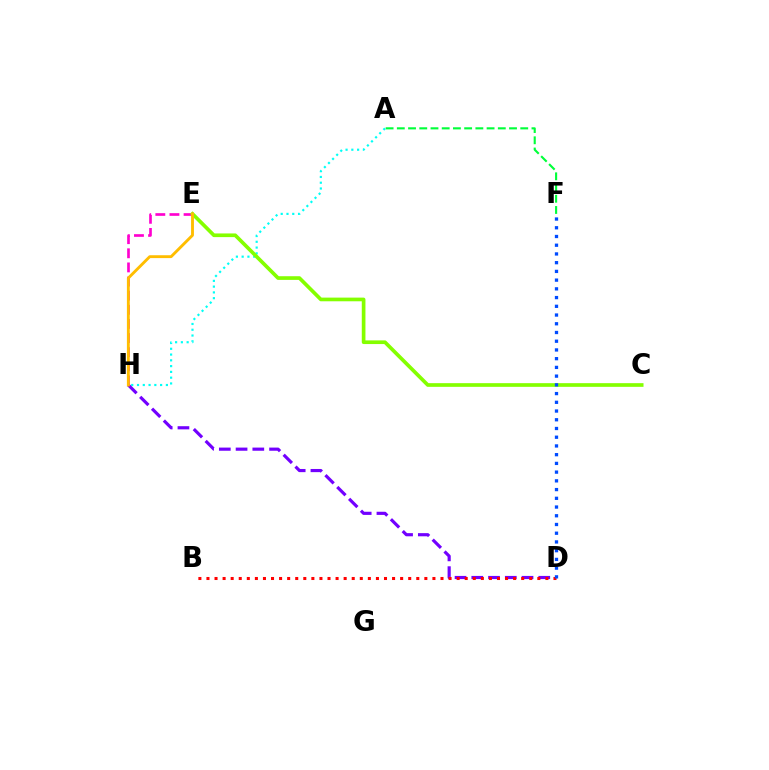{('A', 'H'): [{'color': '#00fff6', 'line_style': 'dotted', 'thickness': 1.57}], ('D', 'H'): [{'color': '#7200ff', 'line_style': 'dashed', 'thickness': 2.27}], ('B', 'D'): [{'color': '#ff0000', 'line_style': 'dotted', 'thickness': 2.19}], ('E', 'H'): [{'color': '#ff00cf', 'line_style': 'dashed', 'thickness': 1.92}, {'color': '#ffbd00', 'line_style': 'solid', 'thickness': 2.07}], ('C', 'E'): [{'color': '#84ff00', 'line_style': 'solid', 'thickness': 2.64}], ('A', 'F'): [{'color': '#00ff39', 'line_style': 'dashed', 'thickness': 1.52}], ('D', 'F'): [{'color': '#004bff', 'line_style': 'dotted', 'thickness': 2.37}]}